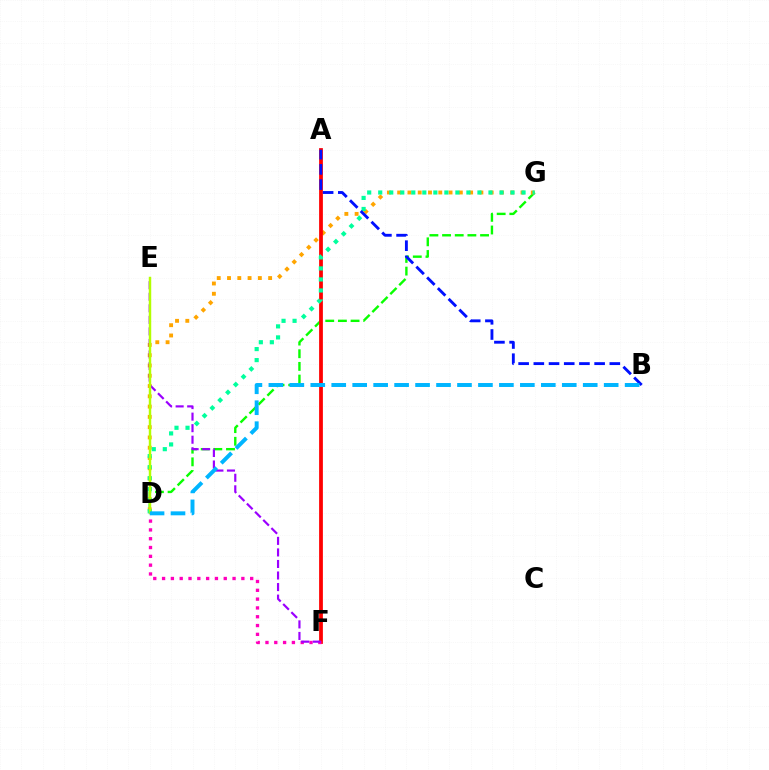{('D', 'G'): [{'color': '#08ff00', 'line_style': 'dashed', 'thickness': 1.72}, {'color': '#ffa500', 'line_style': 'dotted', 'thickness': 2.79}, {'color': '#00ff9d', 'line_style': 'dotted', 'thickness': 3.0}], ('A', 'F'): [{'color': '#ff0000', 'line_style': 'solid', 'thickness': 2.71}], ('D', 'F'): [{'color': '#ff00bd', 'line_style': 'dotted', 'thickness': 2.39}], ('E', 'F'): [{'color': '#9b00ff', 'line_style': 'dashed', 'thickness': 1.57}], ('A', 'B'): [{'color': '#0010ff', 'line_style': 'dashed', 'thickness': 2.06}], ('D', 'E'): [{'color': '#b3ff00', 'line_style': 'solid', 'thickness': 1.77}], ('B', 'D'): [{'color': '#00b5ff', 'line_style': 'dashed', 'thickness': 2.85}]}